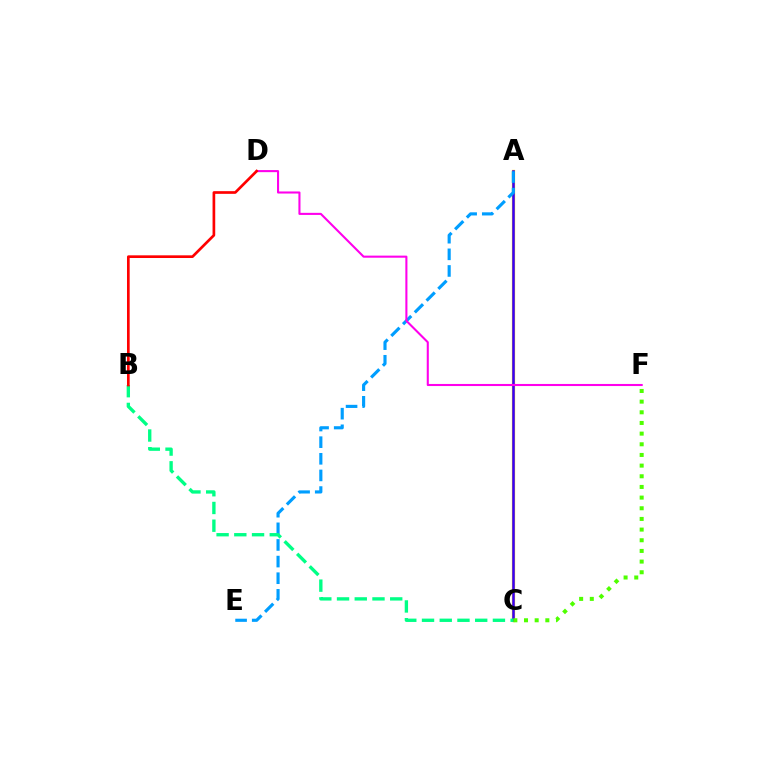{('A', 'C'): [{'color': '#ffd500', 'line_style': 'solid', 'thickness': 2.34}, {'color': '#3700ff', 'line_style': 'solid', 'thickness': 1.81}], ('A', 'E'): [{'color': '#009eff', 'line_style': 'dashed', 'thickness': 2.26}], ('D', 'F'): [{'color': '#ff00ed', 'line_style': 'solid', 'thickness': 1.5}], ('B', 'C'): [{'color': '#00ff86', 'line_style': 'dashed', 'thickness': 2.41}], ('B', 'D'): [{'color': '#ff0000', 'line_style': 'solid', 'thickness': 1.93}], ('C', 'F'): [{'color': '#4fff00', 'line_style': 'dotted', 'thickness': 2.9}]}